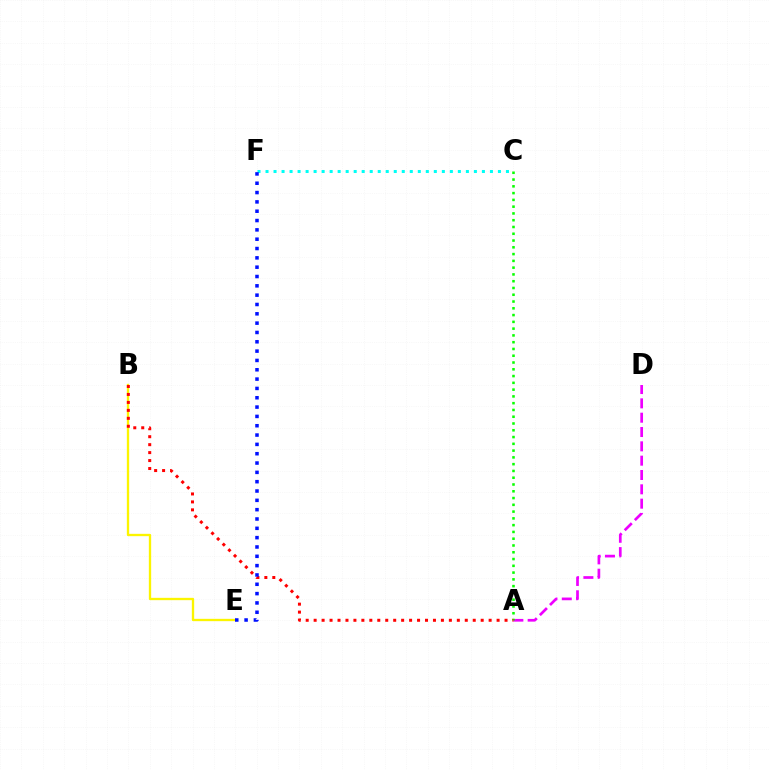{('C', 'F'): [{'color': '#00fff6', 'line_style': 'dotted', 'thickness': 2.18}], ('A', 'D'): [{'color': '#ee00ff', 'line_style': 'dashed', 'thickness': 1.95}], ('B', 'E'): [{'color': '#fcf500', 'line_style': 'solid', 'thickness': 1.68}], ('A', 'C'): [{'color': '#08ff00', 'line_style': 'dotted', 'thickness': 1.84}], ('A', 'B'): [{'color': '#ff0000', 'line_style': 'dotted', 'thickness': 2.16}], ('E', 'F'): [{'color': '#0010ff', 'line_style': 'dotted', 'thickness': 2.53}]}